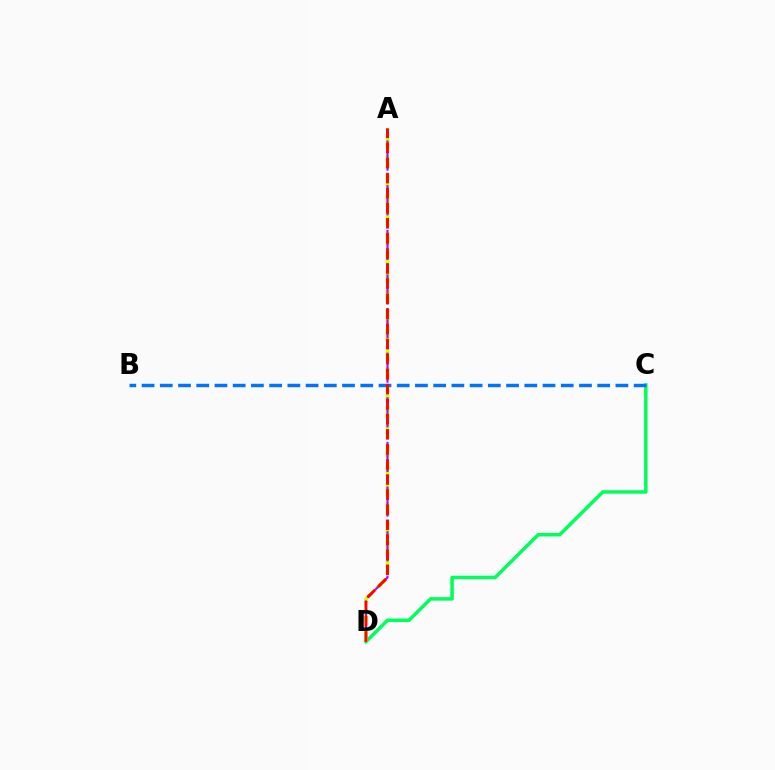{('C', 'D'): [{'color': '#00ff5c', 'line_style': 'solid', 'thickness': 2.53}], ('A', 'D'): [{'color': '#d1ff00', 'line_style': 'dashed', 'thickness': 2.62}, {'color': '#b900ff', 'line_style': 'dashed', 'thickness': 1.52}, {'color': '#ff0000', 'line_style': 'dashed', 'thickness': 2.05}], ('B', 'C'): [{'color': '#0074ff', 'line_style': 'dashed', 'thickness': 2.48}]}